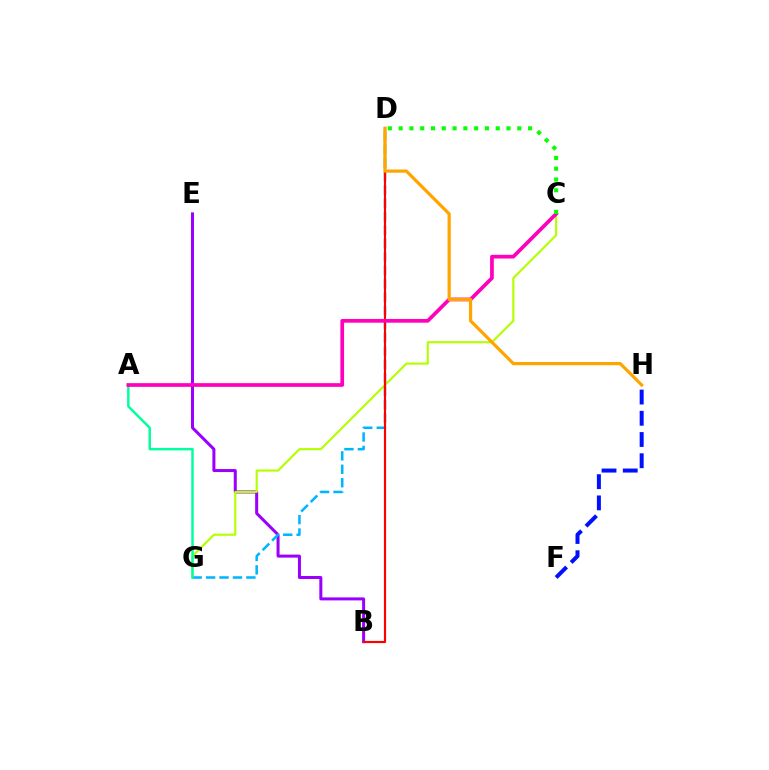{('B', 'E'): [{'color': '#9b00ff', 'line_style': 'solid', 'thickness': 2.17}], ('C', 'G'): [{'color': '#b3ff00', 'line_style': 'solid', 'thickness': 1.54}], ('D', 'G'): [{'color': '#00b5ff', 'line_style': 'dashed', 'thickness': 1.82}], ('A', 'G'): [{'color': '#00ff9d', 'line_style': 'solid', 'thickness': 1.77}], ('B', 'D'): [{'color': '#ff0000', 'line_style': 'solid', 'thickness': 1.56}], ('F', 'H'): [{'color': '#0010ff', 'line_style': 'dashed', 'thickness': 2.88}], ('A', 'C'): [{'color': '#ff00bd', 'line_style': 'solid', 'thickness': 2.67}], ('D', 'H'): [{'color': '#ffa500', 'line_style': 'solid', 'thickness': 2.31}], ('C', 'D'): [{'color': '#08ff00', 'line_style': 'dotted', 'thickness': 2.93}]}